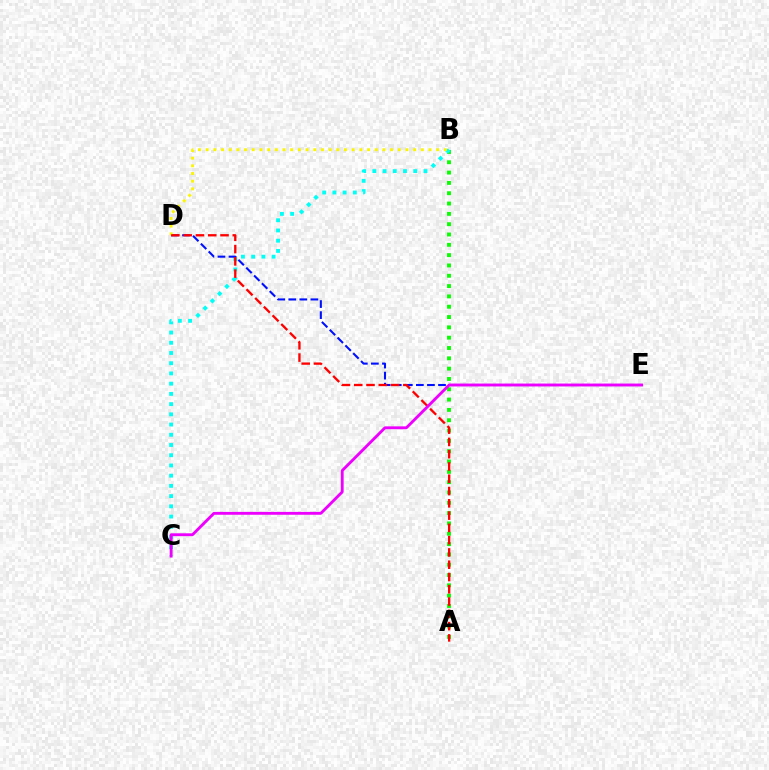{('A', 'B'): [{'color': '#08ff00', 'line_style': 'dotted', 'thickness': 2.8}], ('B', 'C'): [{'color': '#00fff6', 'line_style': 'dotted', 'thickness': 2.78}], ('D', 'E'): [{'color': '#0010ff', 'line_style': 'dashed', 'thickness': 1.5}], ('B', 'D'): [{'color': '#fcf500', 'line_style': 'dotted', 'thickness': 2.09}], ('A', 'D'): [{'color': '#ff0000', 'line_style': 'dashed', 'thickness': 1.67}], ('C', 'E'): [{'color': '#ee00ff', 'line_style': 'solid', 'thickness': 2.06}]}